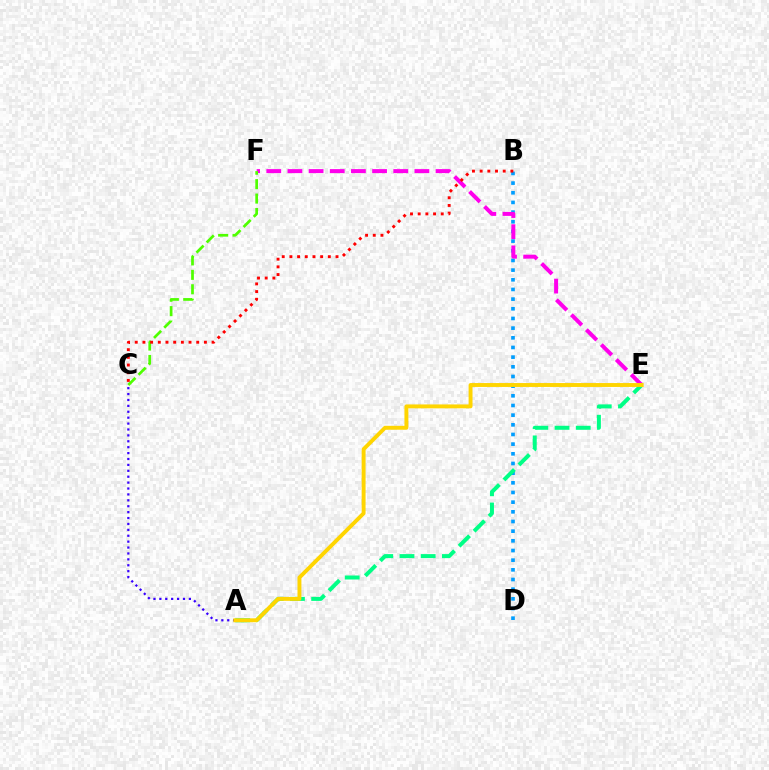{('B', 'D'): [{'color': '#009eff', 'line_style': 'dotted', 'thickness': 2.63}], ('A', 'E'): [{'color': '#00ff86', 'line_style': 'dashed', 'thickness': 2.88}, {'color': '#ffd500', 'line_style': 'solid', 'thickness': 2.81}], ('A', 'C'): [{'color': '#3700ff', 'line_style': 'dotted', 'thickness': 1.6}], ('E', 'F'): [{'color': '#ff00ed', 'line_style': 'dashed', 'thickness': 2.87}], ('C', 'F'): [{'color': '#4fff00', 'line_style': 'dashed', 'thickness': 1.96}], ('B', 'C'): [{'color': '#ff0000', 'line_style': 'dotted', 'thickness': 2.09}]}